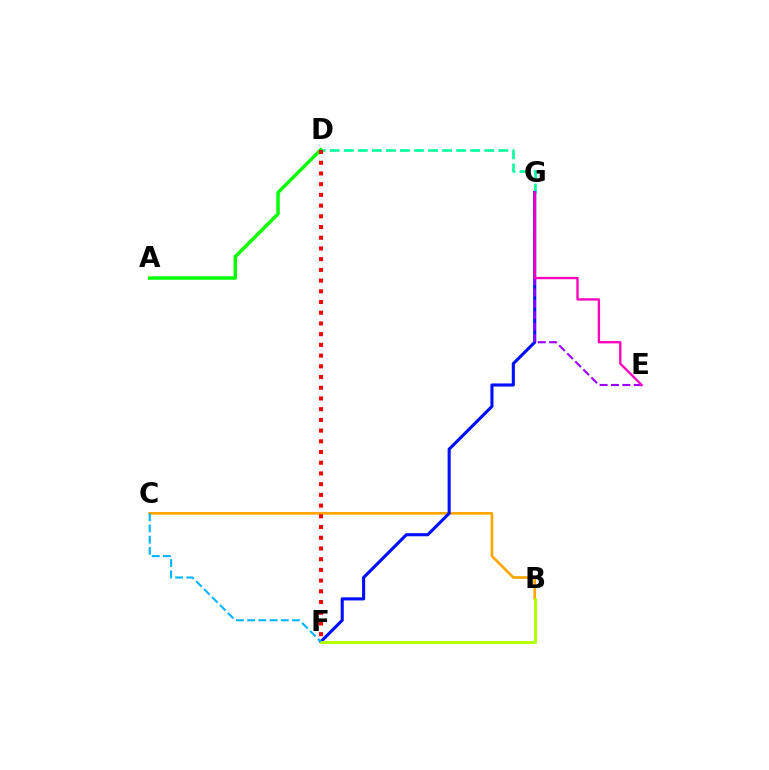{('B', 'C'): [{'color': '#ffa500', 'line_style': 'solid', 'thickness': 1.9}], ('A', 'D'): [{'color': '#08ff00', 'line_style': 'solid', 'thickness': 2.47}], ('D', 'G'): [{'color': '#00ff9d', 'line_style': 'dashed', 'thickness': 1.91}], ('F', 'G'): [{'color': '#0010ff', 'line_style': 'solid', 'thickness': 2.24}], ('B', 'F'): [{'color': '#b3ff00', 'line_style': 'solid', 'thickness': 2.11}], ('D', 'F'): [{'color': '#ff0000', 'line_style': 'dotted', 'thickness': 2.91}], ('C', 'F'): [{'color': '#00b5ff', 'line_style': 'dashed', 'thickness': 1.52}], ('E', 'G'): [{'color': '#9b00ff', 'line_style': 'dashed', 'thickness': 1.54}, {'color': '#ff00bd', 'line_style': 'solid', 'thickness': 1.68}]}